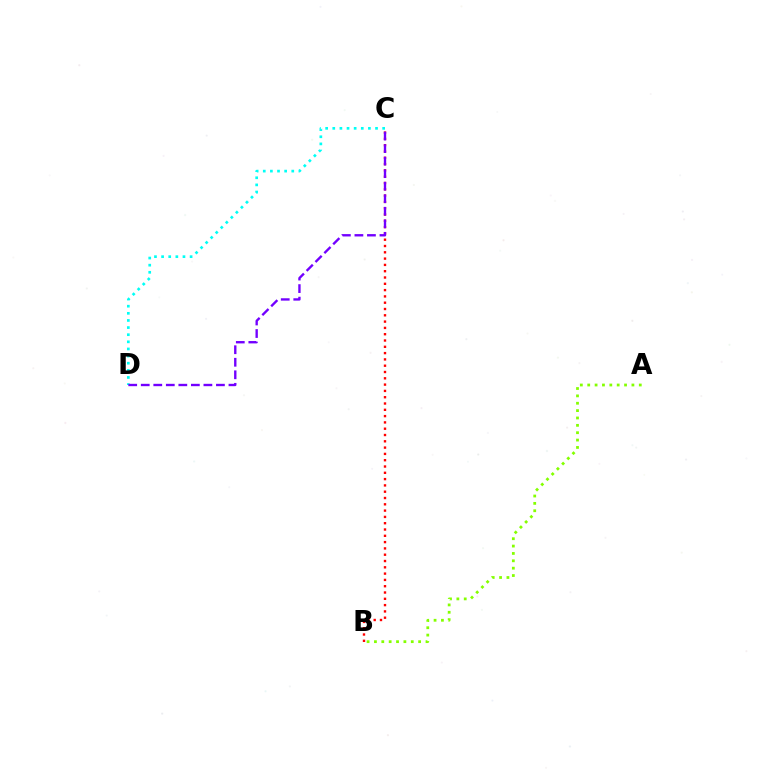{('A', 'B'): [{'color': '#84ff00', 'line_style': 'dotted', 'thickness': 2.0}], ('B', 'C'): [{'color': '#ff0000', 'line_style': 'dotted', 'thickness': 1.71}], ('C', 'D'): [{'color': '#00fff6', 'line_style': 'dotted', 'thickness': 1.94}, {'color': '#7200ff', 'line_style': 'dashed', 'thickness': 1.7}]}